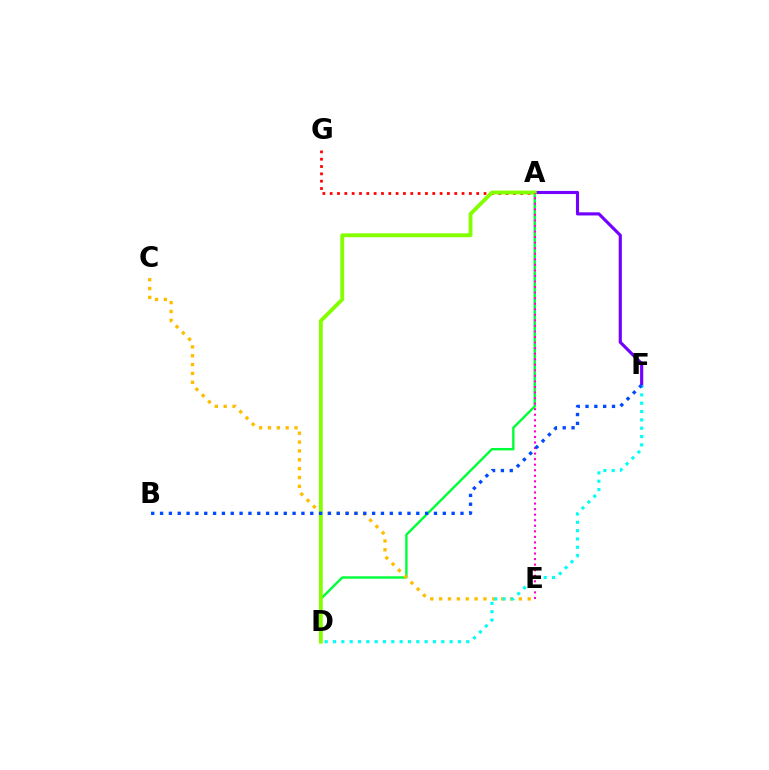{('A', 'G'): [{'color': '#ff0000', 'line_style': 'dotted', 'thickness': 1.99}], ('A', 'D'): [{'color': '#00ff39', 'line_style': 'solid', 'thickness': 1.73}, {'color': '#84ff00', 'line_style': 'solid', 'thickness': 2.77}], ('A', 'F'): [{'color': '#7200ff', 'line_style': 'solid', 'thickness': 2.26}], ('C', 'E'): [{'color': '#ffbd00', 'line_style': 'dotted', 'thickness': 2.41}], ('A', 'E'): [{'color': '#ff00cf', 'line_style': 'dotted', 'thickness': 1.51}], ('D', 'F'): [{'color': '#00fff6', 'line_style': 'dotted', 'thickness': 2.26}], ('B', 'F'): [{'color': '#004bff', 'line_style': 'dotted', 'thickness': 2.4}]}